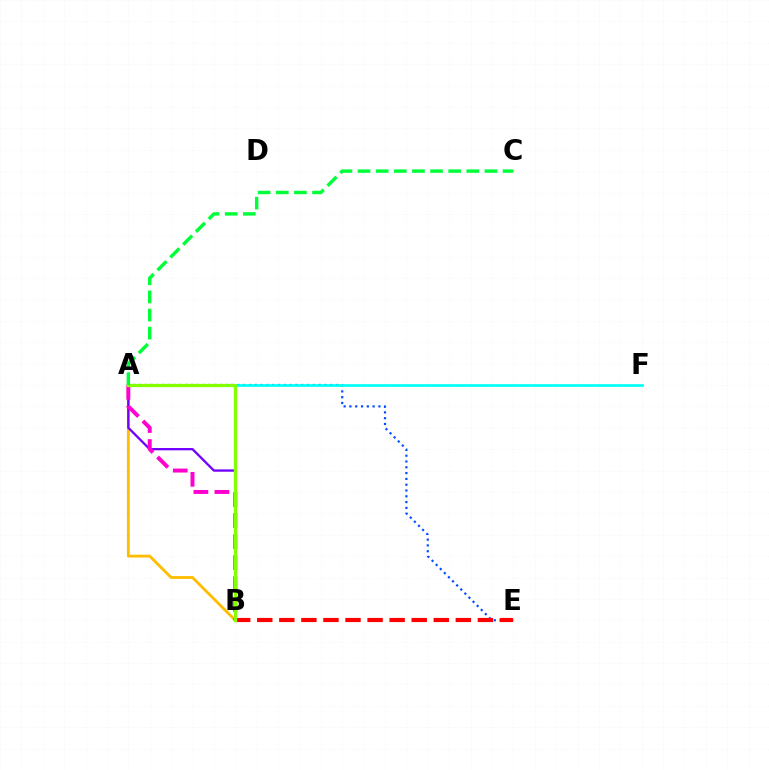{('A', 'E'): [{'color': '#004bff', 'line_style': 'dotted', 'thickness': 1.58}], ('A', 'B'): [{'color': '#ffbd00', 'line_style': 'solid', 'thickness': 2.04}, {'color': '#7200ff', 'line_style': 'solid', 'thickness': 1.66}, {'color': '#ff00cf', 'line_style': 'dashed', 'thickness': 2.86}, {'color': '#84ff00', 'line_style': 'solid', 'thickness': 2.35}], ('B', 'E'): [{'color': '#ff0000', 'line_style': 'dashed', 'thickness': 3.0}], ('A', 'F'): [{'color': '#00fff6', 'line_style': 'solid', 'thickness': 1.93}], ('A', 'C'): [{'color': '#00ff39', 'line_style': 'dashed', 'thickness': 2.46}]}